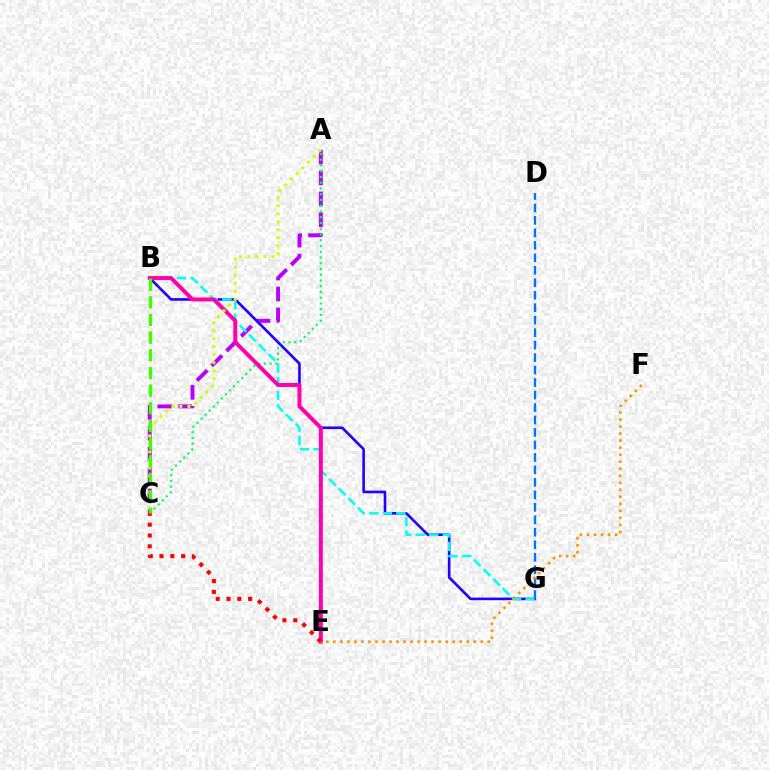{('A', 'C'): [{'color': '#b900ff', 'line_style': 'dashed', 'thickness': 2.84}, {'color': '#00ff5c', 'line_style': 'dotted', 'thickness': 1.56}, {'color': '#d1ff00', 'line_style': 'dotted', 'thickness': 2.18}], ('B', 'G'): [{'color': '#2500ff', 'line_style': 'solid', 'thickness': 1.89}, {'color': '#00fff6', 'line_style': 'dashed', 'thickness': 1.84}], ('D', 'G'): [{'color': '#0074ff', 'line_style': 'dashed', 'thickness': 1.69}], ('B', 'E'): [{'color': '#ff00ac', 'line_style': 'solid', 'thickness': 2.86}], ('E', 'F'): [{'color': '#ff9400', 'line_style': 'dotted', 'thickness': 1.91}], ('B', 'C'): [{'color': '#3dff00', 'line_style': 'dashed', 'thickness': 2.4}], ('C', 'E'): [{'color': '#ff0000', 'line_style': 'dotted', 'thickness': 2.93}]}